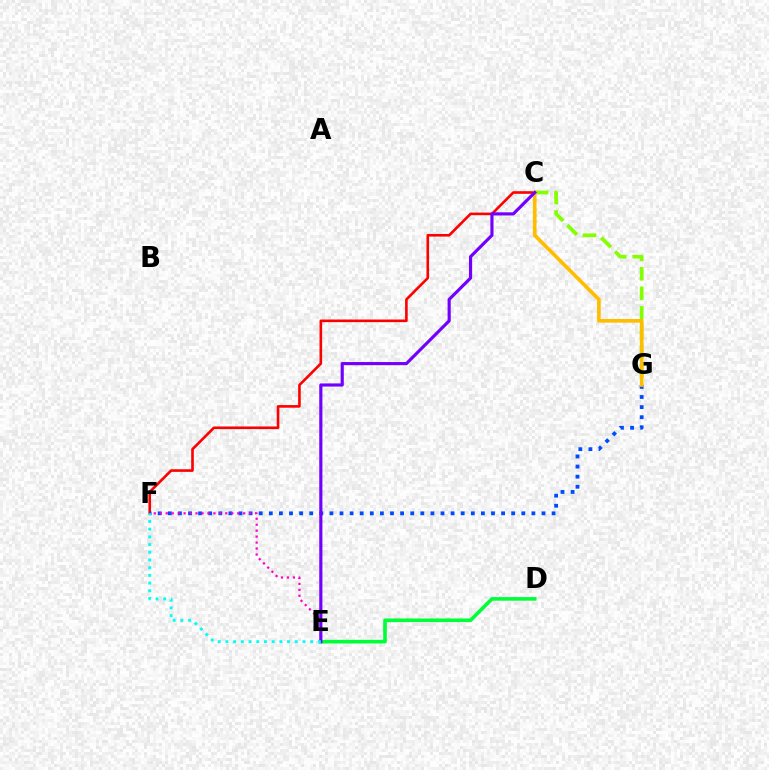{('D', 'E'): [{'color': '#00ff39', 'line_style': 'solid', 'thickness': 2.61}], ('C', 'G'): [{'color': '#84ff00', 'line_style': 'dashed', 'thickness': 2.66}, {'color': '#ffbd00', 'line_style': 'solid', 'thickness': 2.62}], ('C', 'F'): [{'color': '#ff0000', 'line_style': 'solid', 'thickness': 1.89}], ('F', 'G'): [{'color': '#004bff', 'line_style': 'dotted', 'thickness': 2.74}], ('E', 'F'): [{'color': '#ff00cf', 'line_style': 'dotted', 'thickness': 1.62}, {'color': '#00fff6', 'line_style': 'dotted', 'thickness': 2.09}], ('C', 'E'): [{'color': '#7200ff', 'line_style': 'solid', 'thickness': 2.27}]}